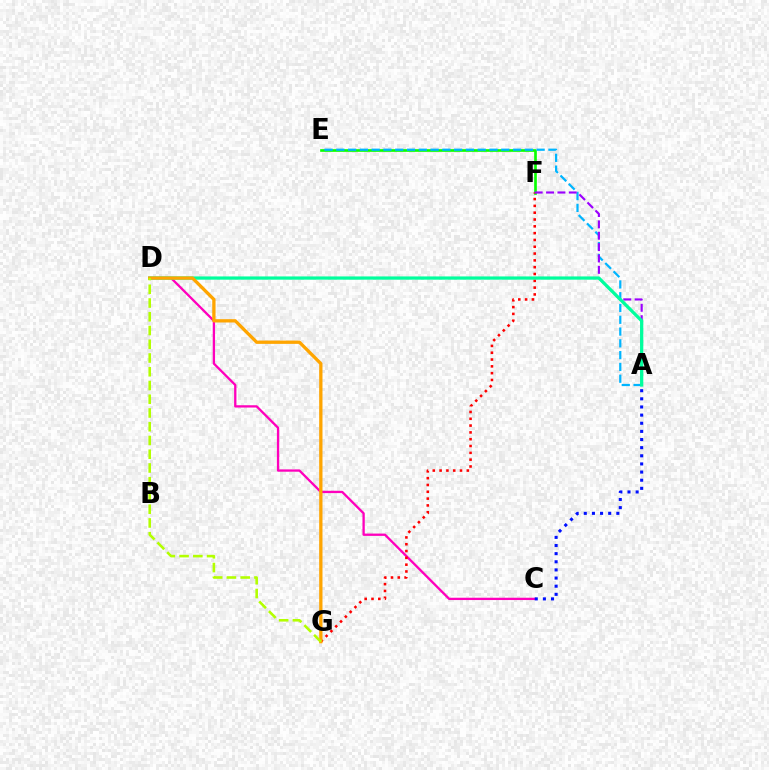{('E', 'F'): [{'color': '#08ff00', 'line_style': 'solid', 'thickness': 1.92}], ('C', 'D'): [{'color': '#ff00bd', 'line_style': 'solid', 'thickness': 1.66}], ('F', 'G'): [{'color': '#ff0000', 'line_style': 'dotted', 'thickness': 1.85}], ('A', 'E'): [{'color': '#00b5ff', 'line_style': 'dashed', 'thickness': 1.6}], ('A', 'F'): [{'color': '#9b00ff', 'line_style': 'dashed', 'thickness': 1.54}], ('A', 'D'): [{'color': '#00ff9d', 'line_style': 'solid', 'thickness': 2.33}], ('A', 'C'): [{'color': '#0010ff', 'line_style': 'dotted', 'thickness': 2.21}], ('D', 'G'): [{'color': '#ffa500', 'line_style': 'solid', 'thickness': 2.38}, {'color': '#b3ff00', 'line_style': 'dashed', 'thickness': 1.87}]}